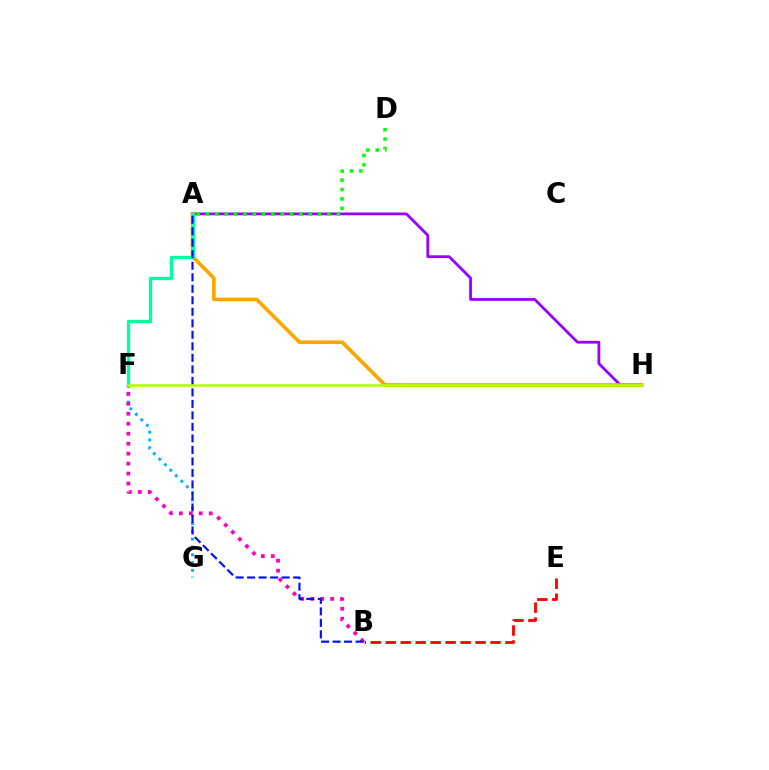{('A', 'H'): [{'color': '#9b00ff', 'line_style': 'solid', 'thickness': 2.02}, {'color': '#ffa500', 'line_style': 'solid', 'thickness': 2.63}], ('B', 'E'): [{'color': '#ff0000', 'line_style': 'dashed', 'thickness': 2.03}], ('F', 'G'): [{'color': '#00b5ff', 'line_style': 'dotted', 'thickness': 2.12}], ('A', 'D'): [{'color': '#08ff00', 'line_style': 'dotted', 'thickness': 2.54}], ('B', 'F'): [{'color': '#ff00bd', 'line_style': 'dotted', 'thickness': 2.71}], ('A', 'F'): [{'color': '#00ff9d', 'line_style': 'solid', 'thickness': 2.37}], ('A', 'B'): [{'color': '#0010ff', 'line_style': 'dashed', 'thickness': 1.56}], ('F', 'H'): [{'color': '#b3ff00', 'line_style': 'solid', 'thickness': 1.85}]}